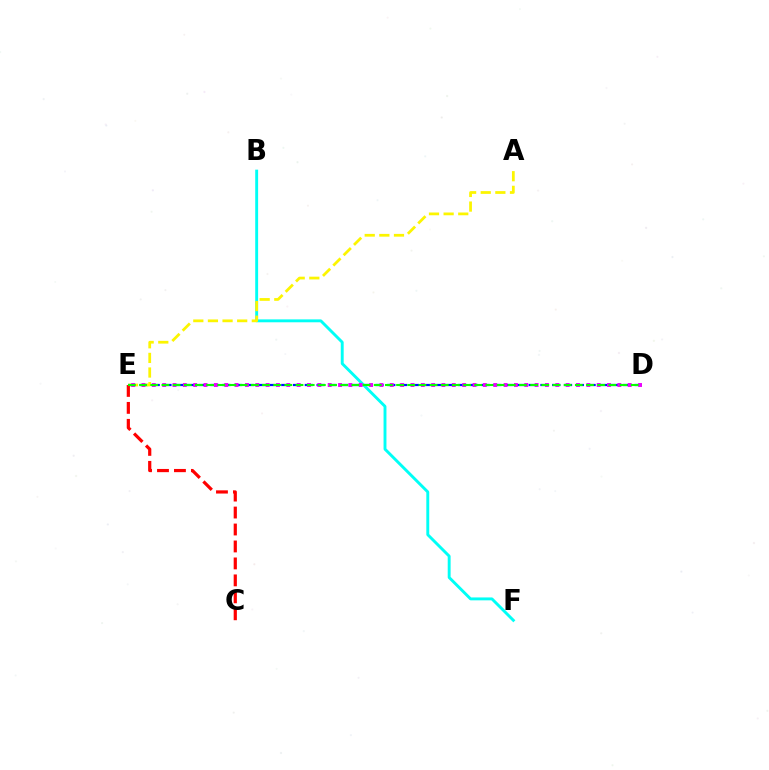{('D', 'E'): [{'color': '#0010ff', 'line_style': 'dashed', 'thickness': 1.6}, {'color': '#ee00ff', 'line_style': 'dotted', 'thickness': 2.81}, {'color': '#08ff00', 'line_style': 'dashed', 'thickness': 1.52}], ('B', 'F'): [{'color': '#00fff6', 'line_style': 'solid', 'thickness': 2.09}], ('A', 'E'): [{'color': '#fcf500', 'line_style': 'dashed', 'thickness': 1.99}], ('C', 'E'): [{'color': '#ff0000', 'line_style': 'dashed', 'thickness': 2.3}]}